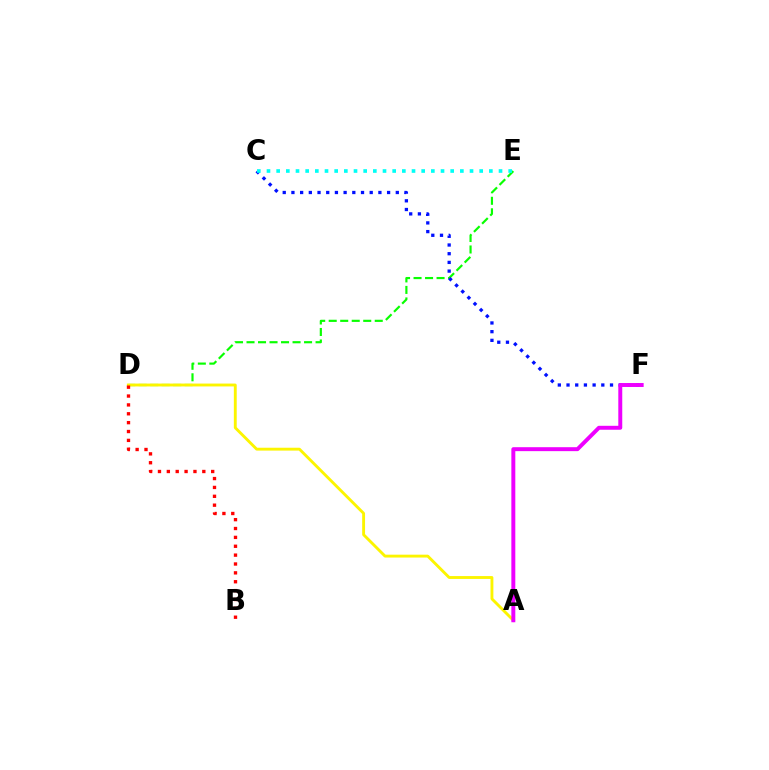{('D', 'E'): [{'color': '#08ff00', 'line_style': 'dashed', 'thickness': 1.56}], ('C', 'F'): [{'color': '#0010ff', 'line_style': 'dotted', 'thickness': 2.36}], ('A', 'D'): [{'color': '#fcf500', 'line_style': 'solid', 'thickness': 2.07}], ('A', 'F'): [{'color': '#ee00ff', 'line_style': 'solid', 'thickness': 2.84}], ('C', 'E'): [{'color': '#00fff6', 'line_style': 'dotted', 'thickness': 2.63}], ('B', 'D'): [{'color': '#ff0000', 'line_style': 'dotted', 'thickness': 2.41}]}